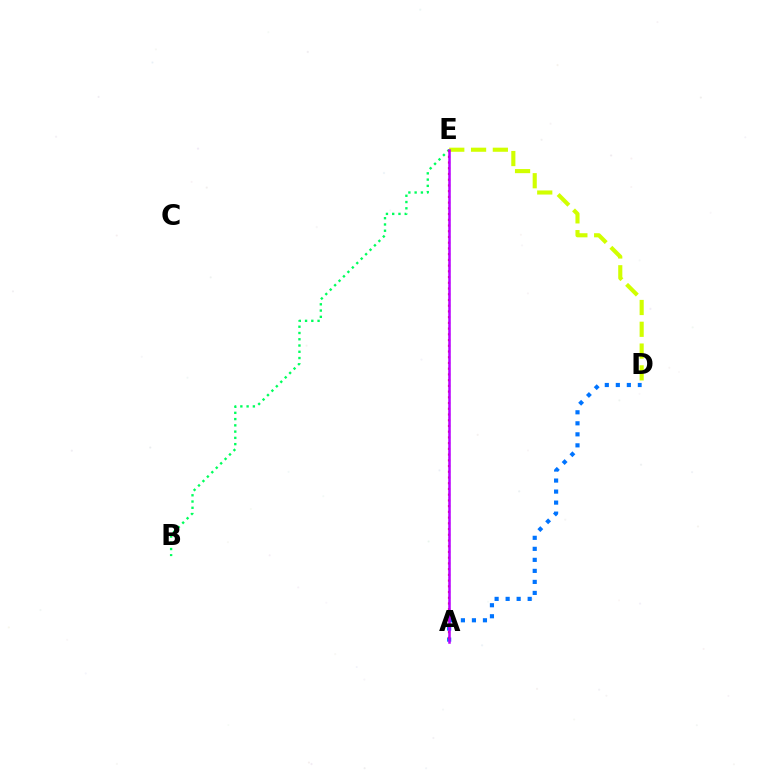{('A', 'D'): [{'color': '#0074ff', 'line_style': 'dotted', 'thickness': 2.99}], ('D', 'E'): [{'color': '#d1ff00', 'line_style': 'dashed', 'thickness': 2.96}], ('B', 'E'): [{'color': '#00ff5c', 'line_style': 'dotted', 'thickness': 1.7}], ('A', 'E'): [{'color': '#ff0000', 'line_style': 'dotted', 'thickness': 1.56}, {'color': '#b900ff', 'line_style': 'solid', 'thickness': 1.82}]}